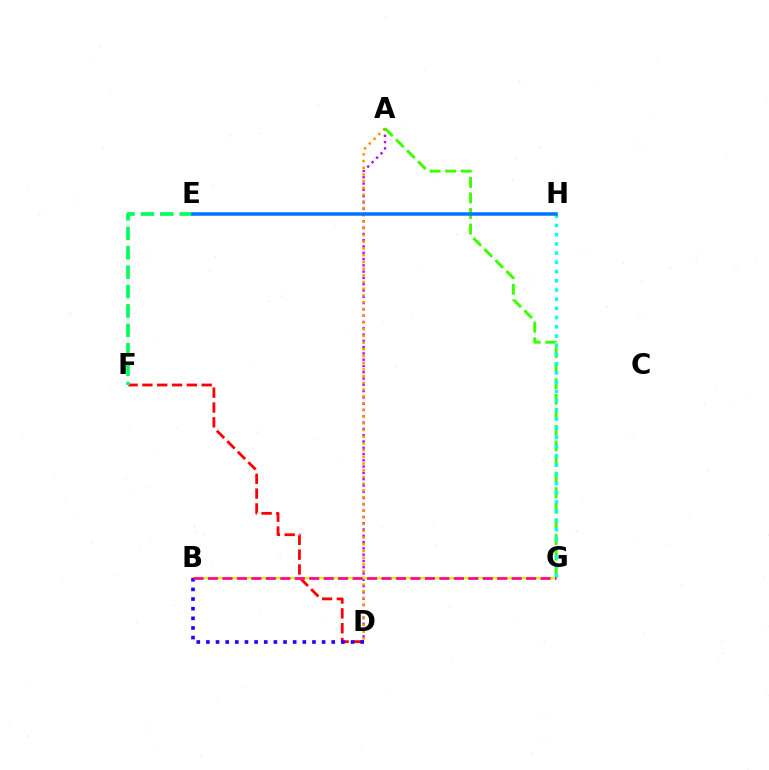{('D', 'F'): [{'color': '#ff0000', 'line_style': 'dashed', 'thickness': 2.01}], ('A', 'D'): [{'color': '#b900ff', 'line_style': 'dotted', 'thickness': 1.71}, {'color': '#ff9400', 'line_style': 'dotted', 'thickness': 1.83}], ('A', 'G'): [{'color': '#3dff00', 'line_style': 'dashed', 'thickness': 2.12}], ('B', 'G'): [{'color': '#d1ff00', 'line_style': 'solid', 'thickness': 1.75}, {'color': '#ff00ac', 'line_style': 'dashed', 'thickness': 1.96}], ('B', 'D'): [{'color': '#2500ff', 'line_style': 'dotted', 'thickness': 2.62}], ('G', 'H'): [{'color': '#00fff6', 'line_style': 'dotted', 'thickness': 2.5}], ('E', 'F'): [{'color': '#00ff5c', 'line_style': 'dashed', 'thickness': 2.64}], ('E', 'H'): [{'color': '#0074ff', 'line_style': 'solid', 'thickness': 2.53}]}